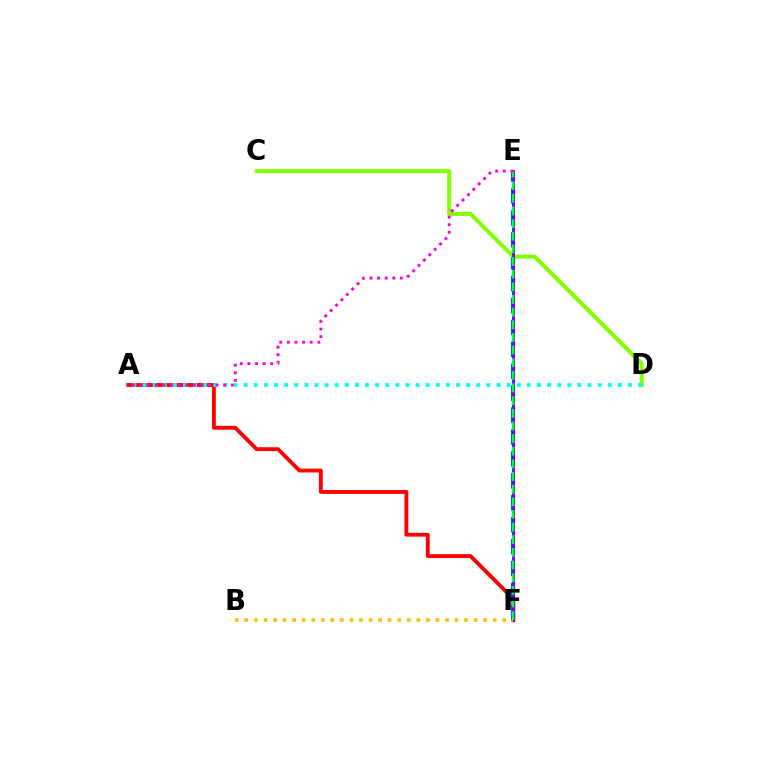{('A', 'F'): [{'color': '#ff0000', 'line_style': 'solid', 'thickness': 2.78}], ('E', 'F'): [{'color': '#004bff', 'line_style': 'dashed', 'thickness': 2.98}, {'color': '#7200ff', 'line_style': 'solid', 'thickness': 2.07}, {'color': '#00ff39', 'line_style': 'dashed', 'thickness': 1.72}], ('C', 'D'): [{'color': '#84ff00', 'line_style': 'solid', 'thickness': 2.89}], ('A', 'D'): [{'color': '#00fff6', 'line_style': 'dotted', 'thickness': 2.75}], ('A', 'E'): [{'color': '#ff00cf', 'line_style': 'dotted', 'thickness': 2.07}], ('B', 'F'): [{'color': '#ffbd00', 'line_style': 'dotted', 'thickness': 2.6}]}